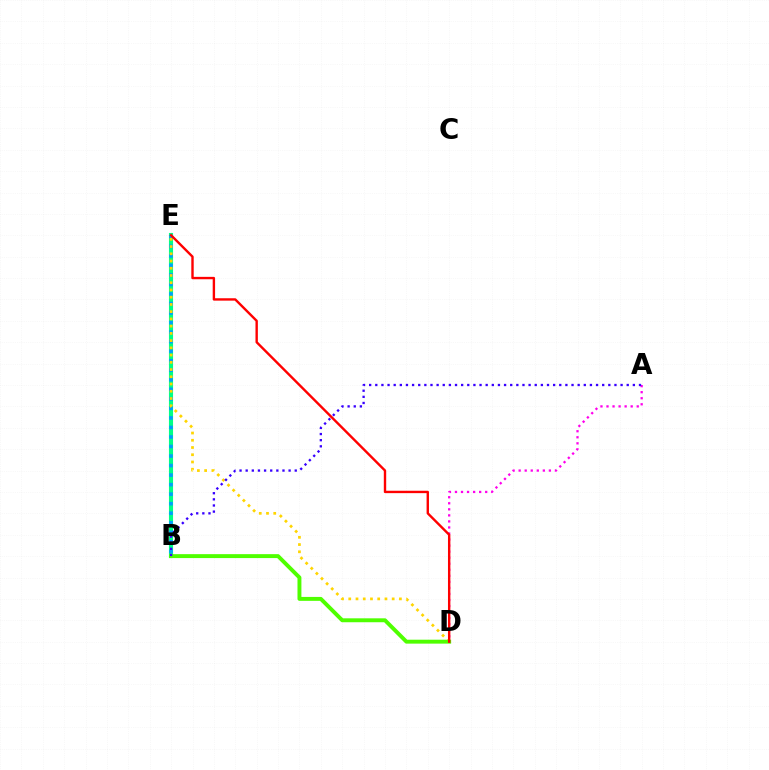{('A', 'D'): [{'color': '#ff00ed', 'line_style': 'dotted', 'thickness': 1.64}], ('B', 'E'): [{'color': '#00ff86', 'line_style': 'solid', 'thickness': 2.96}, {'color': '#009eff', 'line_style': 'dotted', 'thickness': 2.59}], ('D', 'E'): [{'color': '#ffd500', 'line_style': 'dotted', 'thickness': 1.97}, {'color': '#ff0000', 'line_style': 'solid', 'thickness': 1.72}], ('B', 'D'): [{'color': '#4fff00', 'line_style': 'solid', 'thickness': 2.82}], ('A', 'B'): [{'color': '#3700ff', 'line_style': 'dotted', 'thickness': 1.67}]}